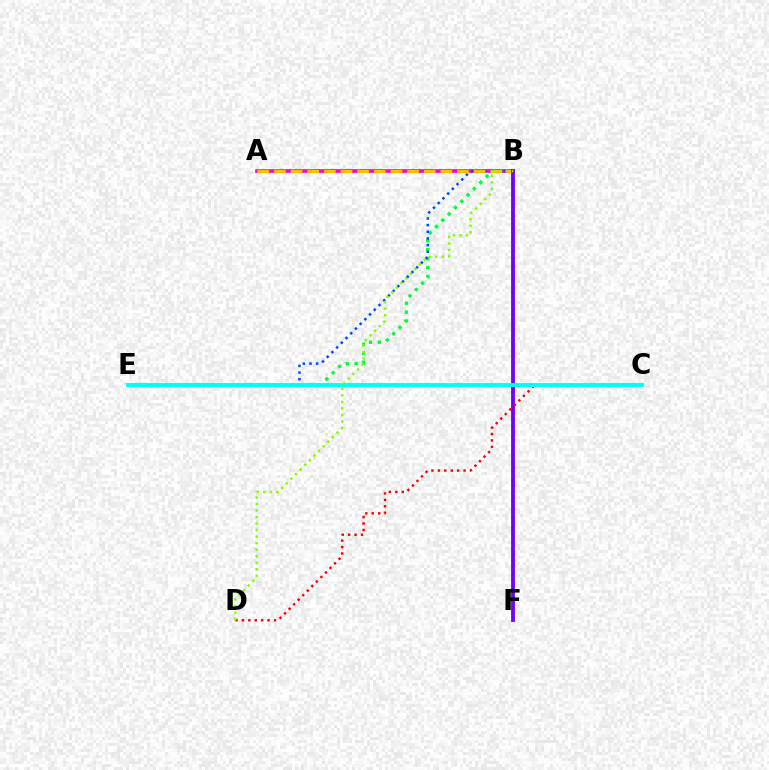{('B', 'E'): [{'color': '#00ff39', 'line_style': 'dotted', 'thickness': 2.42}, {'color': '#004bff', 'line_style': 'dotted', 'thickness': 1.81}], ('A', 'B'): [{'color': '#ff00cf', 'line_style': 'solid', 'thickness': 2.62}, {'color': '#ffbd00', 'line_style': 'dashed', 'thickness': 2.26}], ('B', 'F'): [{'color': '#7200ff', 'line_style': 'solid', 'thickness': 2.74}], ('C', 'D'): [{'color': '#ff0000', 'line_style': 'dotted', 'thickness': 1.75}], ('C', 'E'): [{'color': '#00fff6', 'line_style': 'solid', 'thickness': 2.8}], ('B', 'D'): [{'color': '#84ff00', 'line_style': 'dotted', 'thickness': 1.77}]}